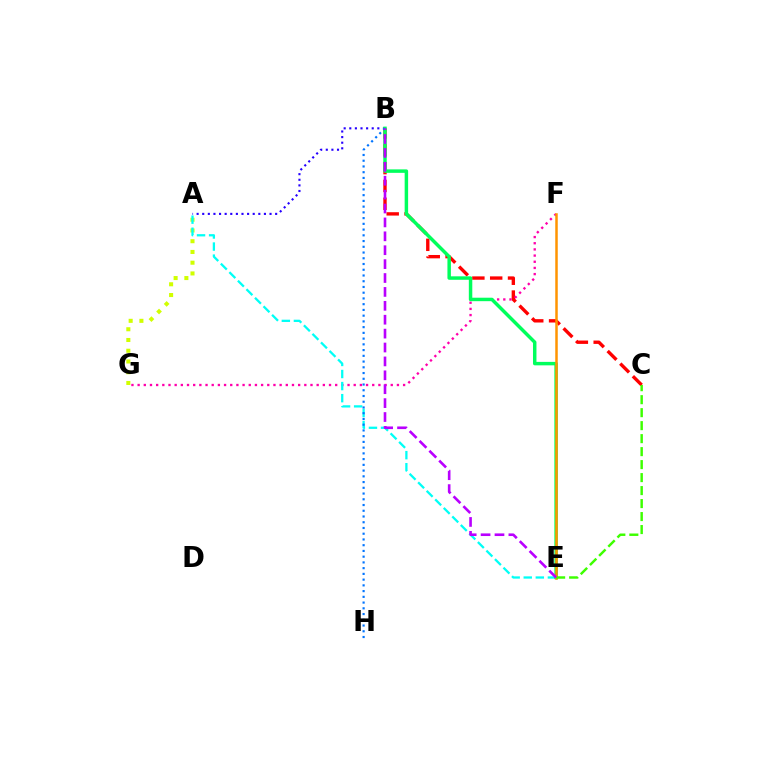{('B', 'C'): [{'color': '#ff0000', 'line_style': 'dashed', 'thickness': 2.42}], ('F', 'G'): [{'color': '#ff00ac', 'line_style': 'dotted', 'thickness': 1.68}], ('A', 'B'): [{'color': '#2500ff', 'line_style': 'dotted', 'thickness': 1.52}], ('A', 'G'): [{'color': '#d1ff00', 'line_style': 'dotted', 'thickness': 2.92}], ('A', 'E'): [{'color': '#00fff6', 'line_style': 'dashed', 'thickness': 1.64}], ('B', 'E'): [{'color': '#00ff5c', 'line_style': 'solid', 'thickness': 2.5}, {'color': '#b900ff', 'line_style': 'dashed', 'thickness': 1.89}], ('E', 'F'): [{'color': '#ff9400', 'line_style': 'solid', 'thickness': 1.8}], ('B', 'H'): [{'color': '#0074ff', 'line_style': 'dotted', 'thickness': 1.56}], ('C', 'E'): [{'color': '#3dff00', 'line_style': 'dashed', 'thickness': 1.76}]}